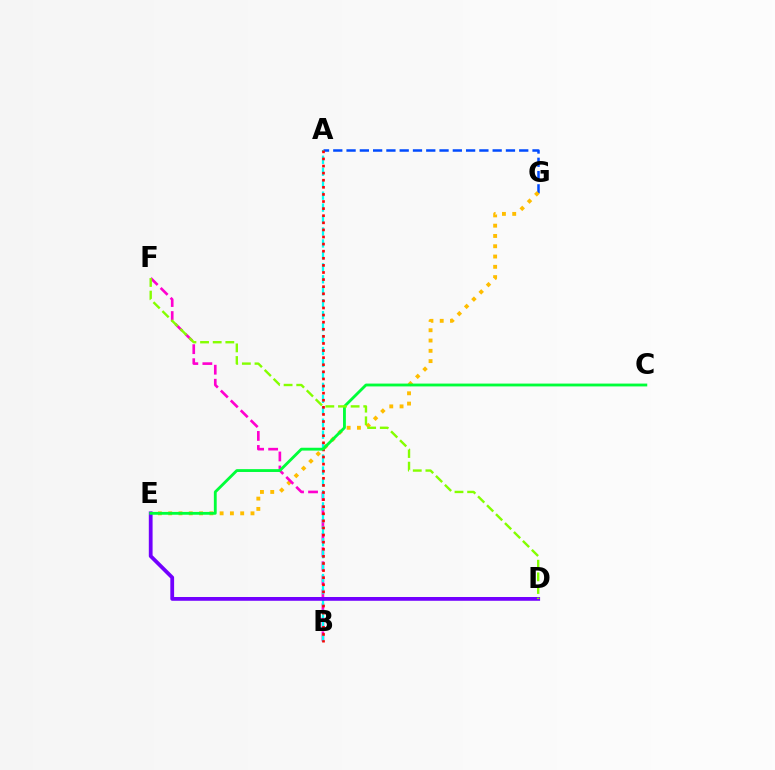{('A', 'G'): [{'color': '#004bff', 'line_style': 'dashed', 'thickness': 1.8}], ('E', 'G'): [{'color': '#ffbd00', 'line_style': 'dotted', 'thickness': 2.79}], ('B', 'F'): [{'color': '#ff00cf', 'line_style': 'dashed', 'thickness': 1.9}], ('A', 'B'): [{'color': '#00fff6', 'line_style': 'dashed', 'thickness': 1.62}, {'color': '#ff0000', 'line_style': 'dotted', 'thickness': 1.93}], ('D', 'E'): [{'color': '#7200ff', 'line_style': 'solid', 'thickness': 2.72}], ('C', 'E'): [{'color': '#00ff39', 'line_style': 'solid', 'thickness': 2.04}], ('D', 'F'): [{'color': '#84ff00', 'line_style': 'dashed', 'thickness': 1.72}]}